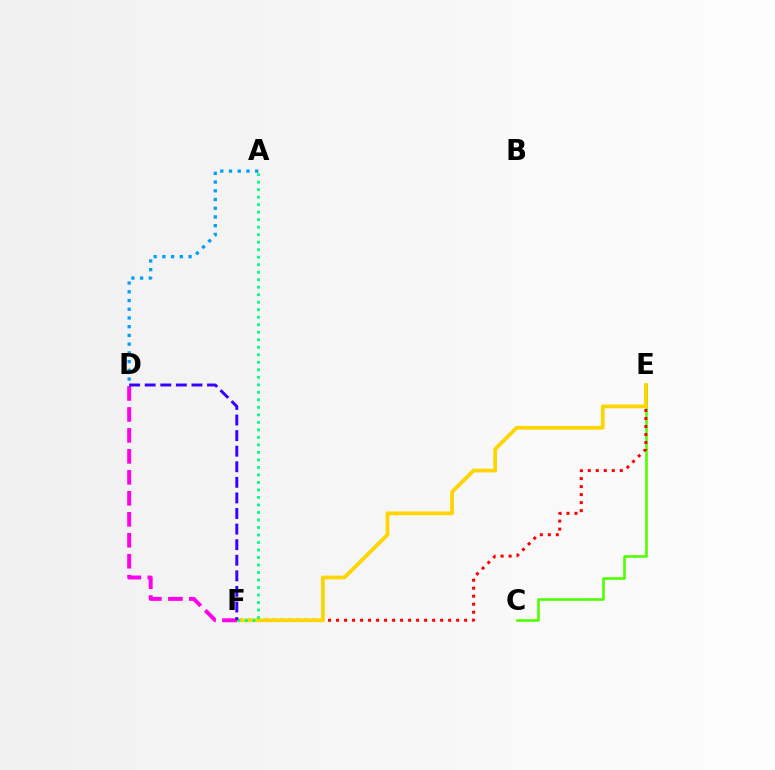{('A', 'D'): [{'color': '#009eff', 'line_style': 'dotted', 'thickness': 2.37}], ('C', 'E'): [{'color': '#4fff00', 'line_style': 'solid', 'thickness': 1.87}], ('E', 'F'): [{'color': '#ff0000', 'line_style': 'dotted', 'thickness': 2.17}, {'color': '#ffd500', 'line_style': 'solid', 'thickness': 2.71}], ('A', 'F'): [{'color': '#00ff86', 'line_style': 'dotted', 'thickness': 2.04}], ('D', 'F'): [{'color': '#ff00ed', 'line_style': 'dashed', 'thickness': 2.85}, {'color': '#3700ff', 'line_style': 'dashed', 'thickness': 2.12}]}